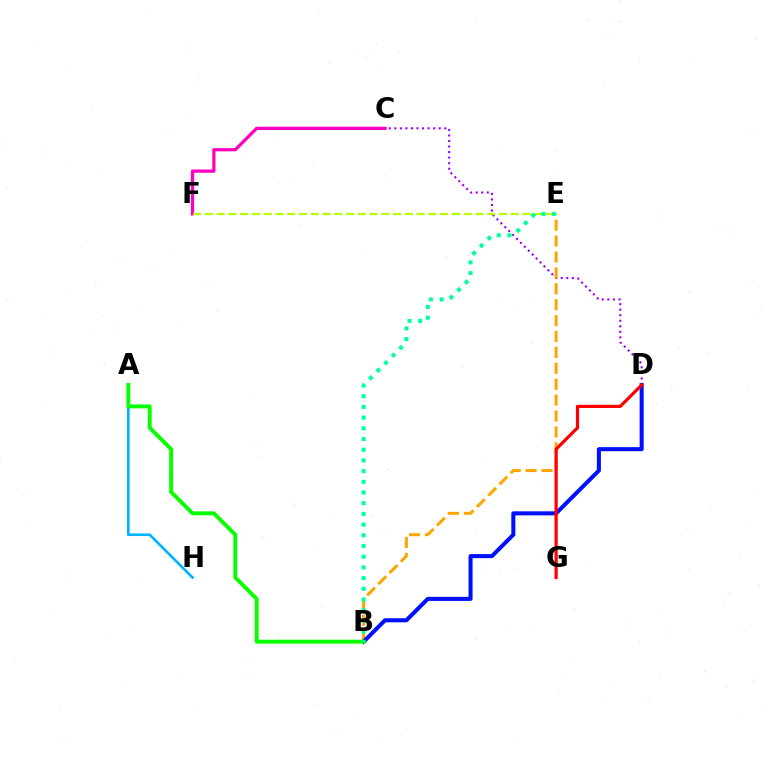{('C', 'D'): [{'color': '#9b00ff', 'line_style': 'dotted', 'thickness': 1.51}], ('B', 'E'): [{'color': '#ffa500', 'line_style': 'dashed', 'thickness': 2.16}, {'color': '#00ff9d', 'line_style': 'dotted', 'thickness': 2.91}], ('A', 'H'): [{'color': '#00b5ff', 'line_style': 'solid', 'thickness': 1.91}], ('C', 'F'): [{'color': '#ff00bd', 'line_style': 'solid', 'thickness': 2.34}], ('E', 'F'): [{'color': '#b3ff00', 'line_style': 'dashed', 'thickness': 1.6}], ('B', 'D'): [{'color': '#0010ff', 'line_style': 'solid', 'thickness': 2.92}], ('A', 'B'): [{'color': '#08ff00', 'line_style': 'solid', 'thickness': 2.82}], ('D', 'G'): [{'color': '#ff0000', 'line_style': 'solid', 'thickness': 2.3}]}